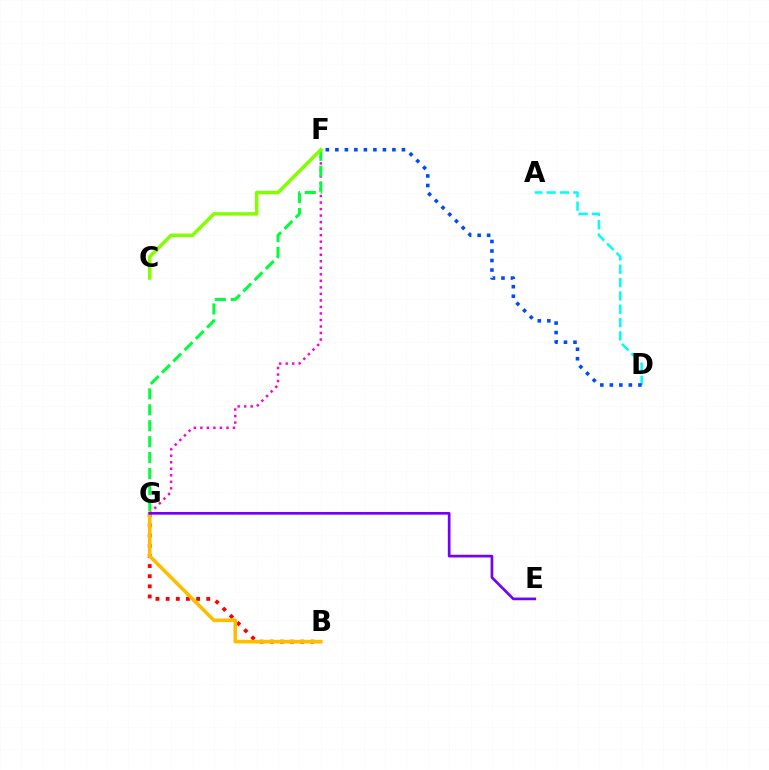{('A', 'D'): [{'color': '#00fff6', 'line_style': 'dashed', 'thickness': 1.81}], ('F', 'G'): [{'color': '#ff00cf', 'line_style': 'dotted', 'thickness': 1.77}, {'color': '#00ff39', 'line_style': 'dashed', 'thickness': 2.16}], ('D', 'F'): [{'color': '#004bff', 'line_style': 'dotted', 'thickness': 2.58}], ('B', 'G'): [{'color': '#ff0000', 'line_style': 'dotted', 'thickness': 2.76}, {'color': '#ffbd00', 'line_style': 'solid', 'thickness': 2.59}], ('C', 'F'): [{'color': '#84ff00', 'line_style': 'solid', 'thickness': 2.52}], ('E', 'G'): [{'color': '#7200ff', 'line_style': 'solid', 'thickness': 1.93}]}